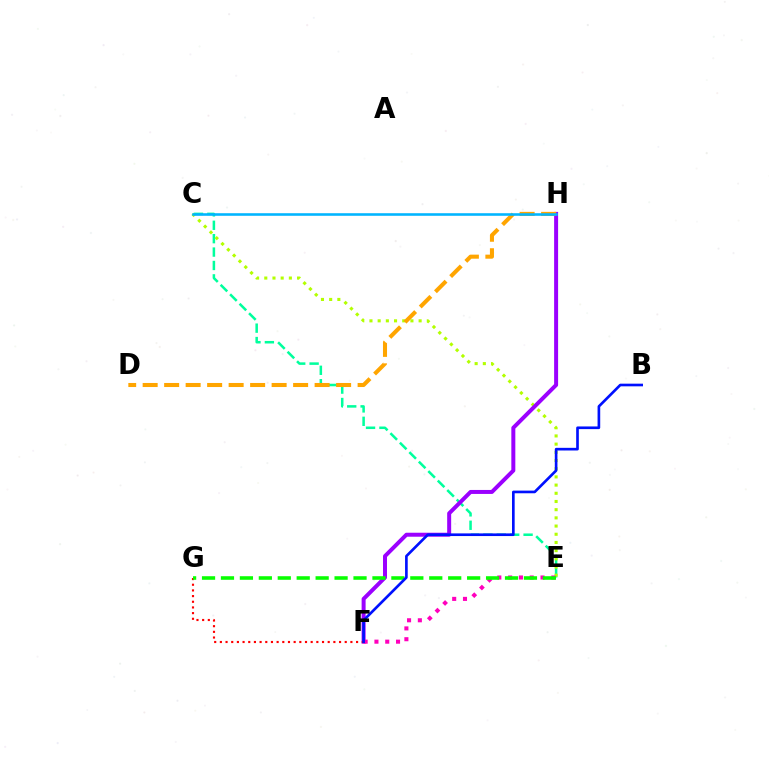{('C', 'E'): [{'color': '#00ff9d', 'line_style': 'dashed', 'thickness': 1.82}, {'color': '#b3ff00', 'line_style': 'dotted', 'thickness': 2.23}], ('F', 'H'): [{'color': '#9b00ff', 'line_style': 'solid', 'thickness': 2.87}], ('E', 'F'): [{'color': '#ff00bd', 'line_style': 'dotted', 'thickness': 2.93}], ('D', 'H'): [{'color': '#ffa500', 'line_style': 'dashed', 'thickness': 2.92}], ('F', 'G'): [{'color': '#ff0000', 'line_style': 'dotted', 'thickness': 1.54}], ('C', 'H'): [{'color': '#00b5ff', 'line_style': 'solid', 'thickness': 1.86}], ('E', 'G'): [{'color': '#08ff00', 'line_style': 'dashed', 'thickness': 2.57}], ('B', 'F'): [{'color': '#0010ff', 'line_style': 'solid', 'thickness': 1.91}]}